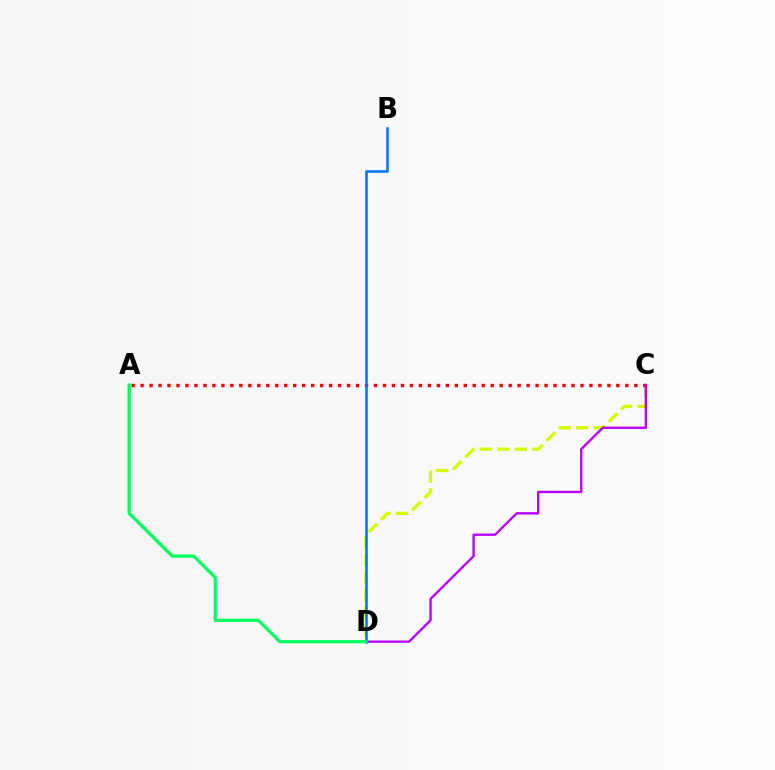{('C', 'D'): [{'color': '#d1ff00', 'line_style': 'dashed', 'thickness': 2.38}, {'color': '#b900ff', 'line_style': 'solid', 'thickness': 1.7}], ('A', 'C'): [{'color': '#ff0000', 'line_style': 'dotted', 'thickness': 2.44}], ('B', 'D'): [{'color': '#0074ff', 'line_style': 'solid', 'thickness': 1.83}], ('A', 'D'): [{'color': '#00ff5c', 'line_style': 'solid', 'thickness': 2.3}]}